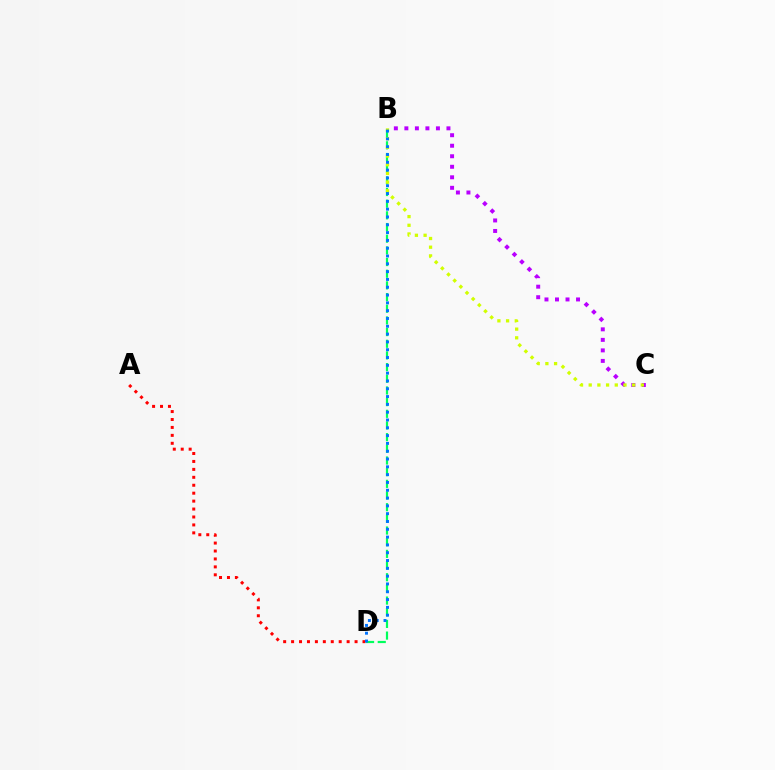{('B', 'D'): [{'color': '#00ff5c', 'line_style': 'dashed', 'thickness': 1.59}, {'color': '#0074ff', 'line_style': 'dotted', 'thickness': 2.12}], ('A', 'D'): [{'color': '#ff0000', 'line_style': 'dotted', 'thickness': 2.16}], ('B', 'C'): [{'color': '#b900ff', 'line_style': 'dotted', 'thickness': 2.86}, {'color': '#d1ff00', 'line_style': 'dotted', 'thickness': 2.36}]}